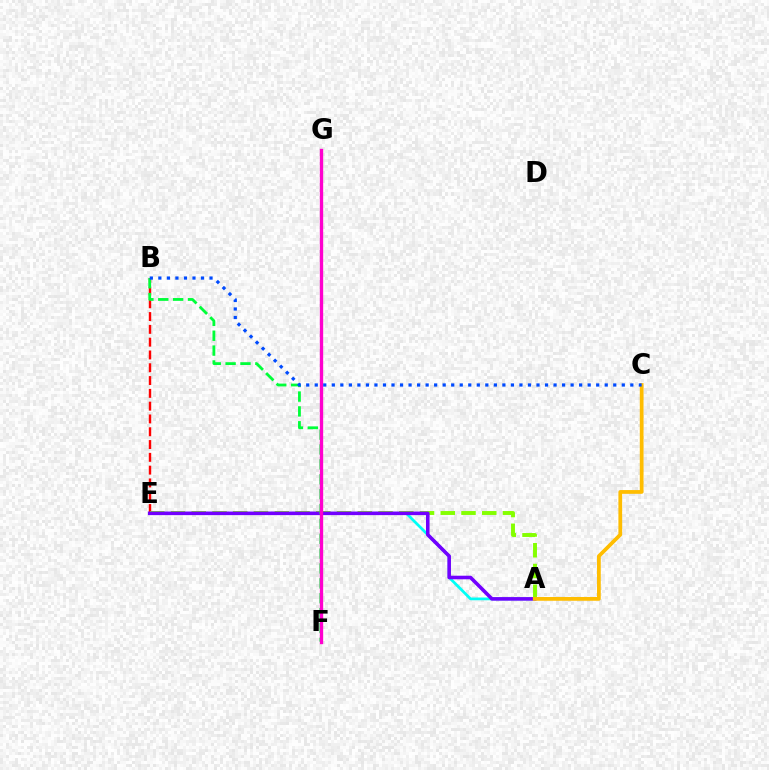{('B', 'E'): [{'color': '#ff0000', 'line_style': 'dashed', 'thickness': 1.74}], ('A', 'E'): [{'color': '#00fff6', 'line_style': 'solid', 'thickness': 1.98}, {'color': '#84ff00', 'line_style': 'dashed', 'thickness': 2.82}, {'color': '#7200ff', 'line_style': 'solid', 'thickness': 2.57}], ('B', 'F'): [{'color': '#00ff39', 'line_style': 'dashed', 'thickness': 2.02}], ('F', 'G'): [{'color': '#ff00cf', 'line_style': 'solid', 'thickness': 2.4}], ('A', 'C'): [{'color': '#ffbd00', 'line_style': 'solid', 'thickness': 2.7}], ('B', 'C'): [{'color': '#004bff', 'line_style': 'dotted', 'thickness': 2.32}]}